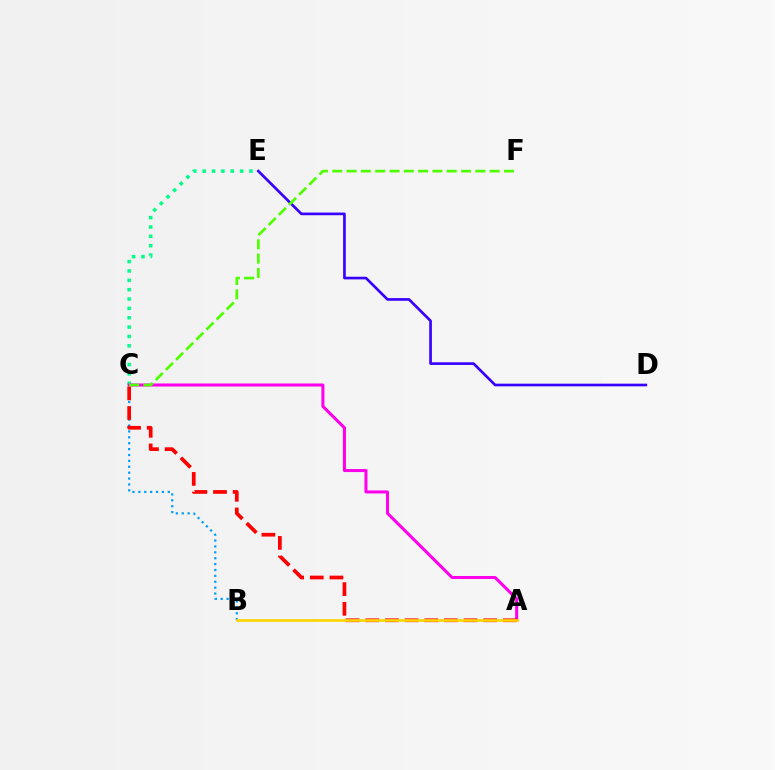{('B', 'C'): [{'color': '#009eff', 'line_style': 'dotted', 'thickness': 1.6}], ('C', 'E'): [{'color': '#00ff86', 'line_style': 'dotted', 'thickness': 2.54}], ('A', 'C'): [{'color': '#ff00ed', 'line_style': 'solid', 'thickness': 2.18}, {'color': '#ff0000', 'line_style': 'dashed', 'thickness': 2.67}], ('A', 'B'): [{'color': '#ffd500', 'line_style': 'solid', 'thickness': 1.93}], ('D', 'E'): [{'color': '#3700ff', 'line_style': 'solid', 'thickness': 1.92}], ('C', 'F'): [{'color': '#4fff00', 'line_style': 'dashed', 'thickness': 1.94}]}